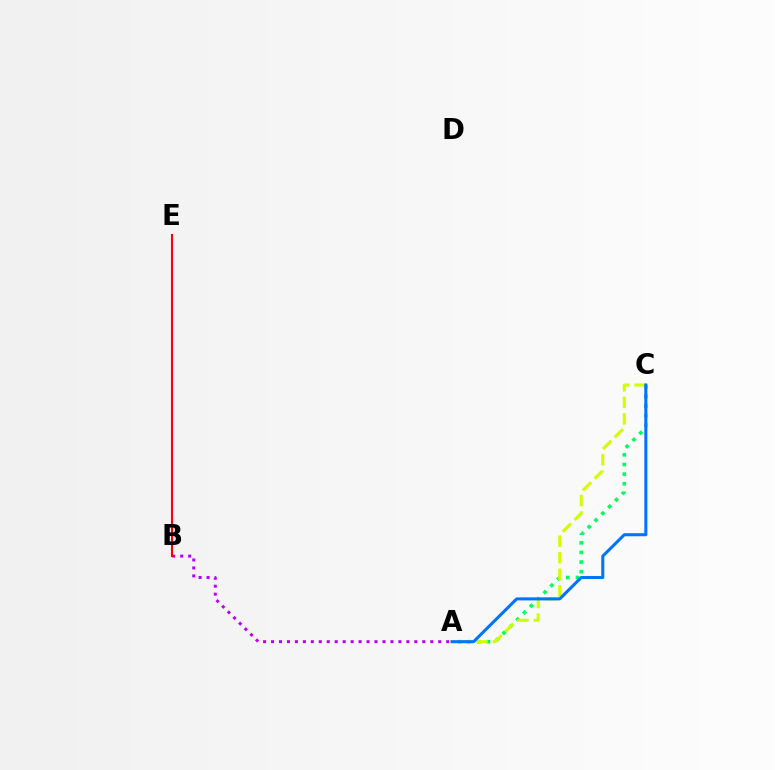{('A', 'C'): [{'color': '#00ff5c', 'line_style': 'dotted', 'thickness': 2.62}, {'color': '#d1ff00', 'line_style': 'dashed', 'thickness': 2.25}, {'color': '#0074ff', 'line_style': 'solid', 'thickness': 2.19}], ('A', 'B'): [{'color': '#b900ff', 'line_style': 'dotted', 'thickness': 2.16}], ('B', 'E'): [{'color': '#ff0000', 'line_style': 'solid', 'thickness': 1.51}]}